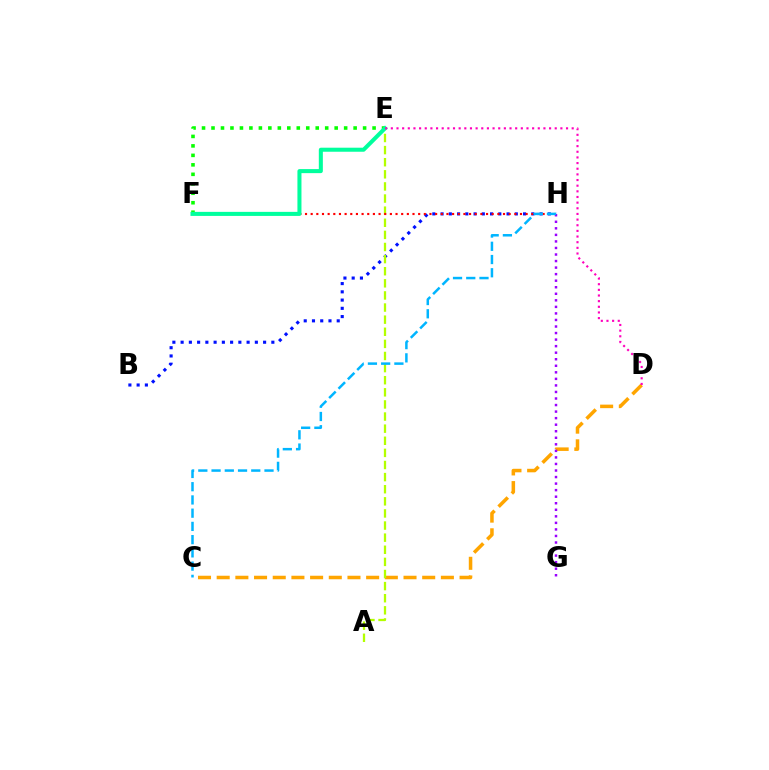{('C', 'D'): [{'color': '#ffa500', 'line_style': 'dashed', 'thickness': 2.54}], ('B', 'H'): [{'color': '#0010ff', 'line_style': 'dotted', 'thickness': 2.24}], ('G', 'H'): [{'color': '#9b00ff', 'line_style': 'dotted', 'thickness': 1.78}], ('A', 'E'): [{'color': '#b3ff00', 'line_style': 'dashed', 'thickness': 1.65}], ('E', 'F'): [{'color': '#08ff00', 'line_style': 'dotted', 'thickness': 2.57}, {'color': '#00ff9d', 'line_style': 'solid', 'thickness': 2.91}], ('F', 'H'): [{'color': '#ff0000', 'line_style': 'dotted', 'thickness': 1.54}], ('C', 'H'): [{'color': '#00b5ff', 'line_style': 'dashed', 'thickness': 1.8}], ('D', 'E'): [{'color': '#ff00bd', 'line_style': 'dotted', 'thickness': 1.54}]}